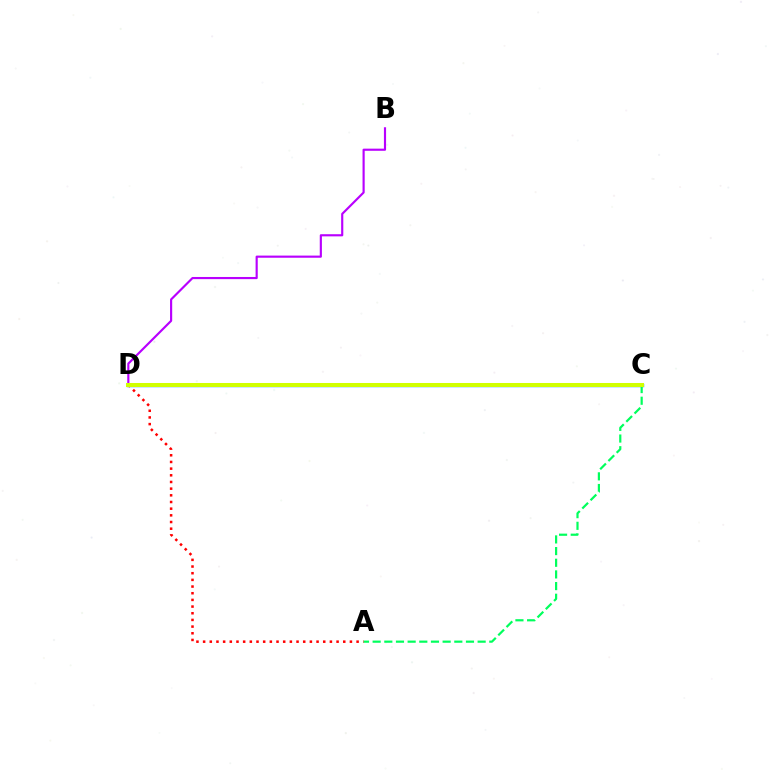{('C', 'D'): [{'color': '#0074ff', 'line_style': 'solid', 'thickness': 2.43}, {'color': '#d1ff00', 'line_style': 'solid', 'thickness': 2.89}], ('A', 'D'): [{'color': '#ff0000', 'line_style': 'dotted', 'thickness': 1.81}], ('B', 'D'): [{'color': '#b900ff', 'line_style': 'solid', 'thickness': 1.55}], ('A', 'C'): [{'color': '#00ff5c', 'line_style': 'dashed', 'thickness': 1.58}]}